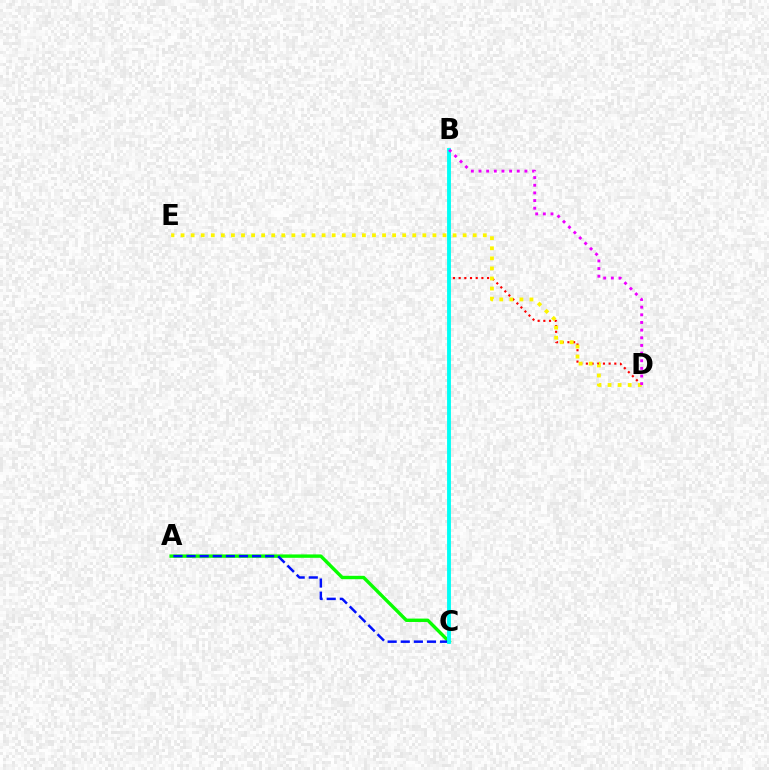{('B', 'D'): [{'color': '#ff0000', 'line_style': 'dotted', 'thickness': 1.55}, {'color': '#ee00ff', 'line_style': 'dotted', 'thickness': 2.08}], ('A', 'C'): [{'color': '#08ff00', 'line_style': 'solid', 'thickness': 2.44}, {'color': '#0010ff', 'line_style': 'dashed', 'thickness': 1.78}], ('B', 'C'): [{'color': '#00fff6', 'line_style': 'solid', 'thickness': 2.78}], ('D', 'E'): [{'color': '#fcf500', 'line_style': 'dotted', 'thickness': 2.74}]}